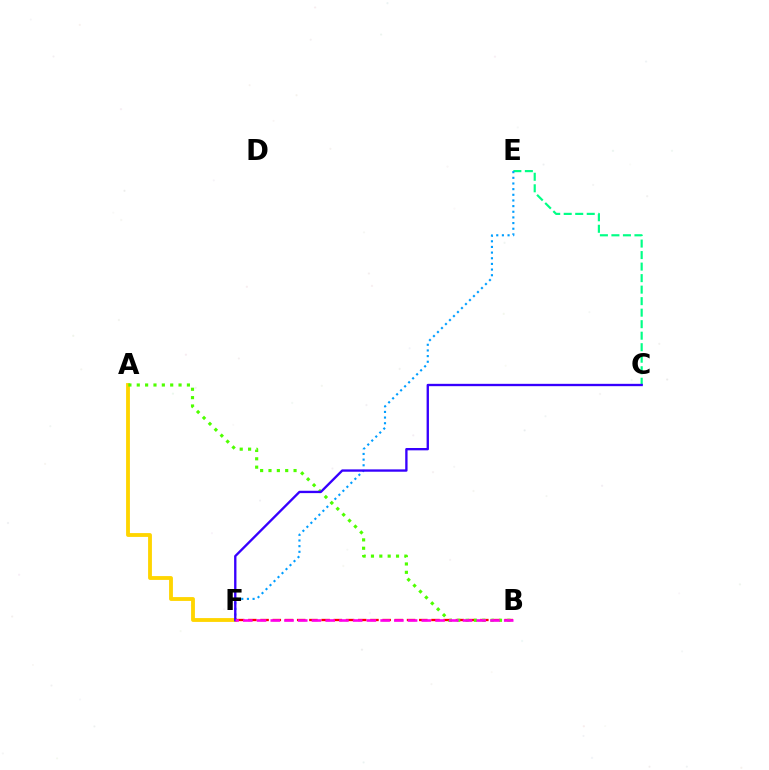{('B', 'F'): [{'color': '#ff0000', 'line_style': 'dashed', 'thickness': 1.66}, {'color': '#ff00ed', 'line_style': 'dashed', 'thickness': 1.87}], ('C', 'E'): [{'color': '#00ff86', 'line_style': 'dashed', 'thickness': 1.56}], ('E', 'F'): [{'color': '#009eff', 'line_style': 'dotted', 'thickness': 1.54}], ('A', 'F'): [{'color': '#ffd500', 'line_style': 'solid', 'thickness': 2.76}], ('A', 'B'): [{'color': '#4fff00', 'line_style': 'dotted', 'thickness': 2.27}], ('C', 'F'): [{'color': '#3700ff', 'line_style': 'solid', 'thickness': 1.69}]}